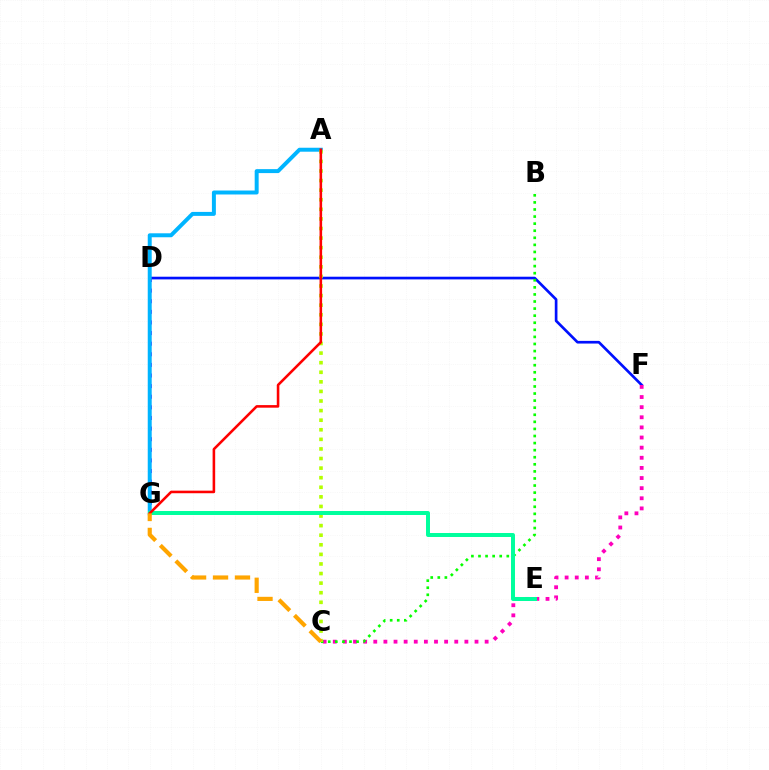{('D', 'G'): [{'color': '#9b00ff', 'line_style': 'dotted', 'thickness': 2.88}], ('D', 'F'): [{'color': '#0010ff', 'line_style': 'solid', 'thickness': 1.93}], ('A', 'G'): [{'color': '#00b5ff', 'line_style': 'solid', 'thickness': 2.85}, {'color': '#ff0000', 'line_style': 'solid', 'thickness': 1.86}], ('C', 'F'): [{'color': '#ff00bd', 'line_style': 'dotted', 'thickness': 2.75}], ('B', 'C'): [{'color': '#08ff00', 'line_style': 'dotted', 'thickness': 1.92}], ('A', 'C'): [{'color': '#b3ff00', 'line_style': 'dotted', 'thickness': 2.6}], ('E', 'G'): [{'color': '#00ff9d', 'line_style': 'solid', 'thickness': 2.86}], ('C', 'G'): [{'color': '#ffa500', 'line_style': 'dashed', 'thickness': 2.98}]}